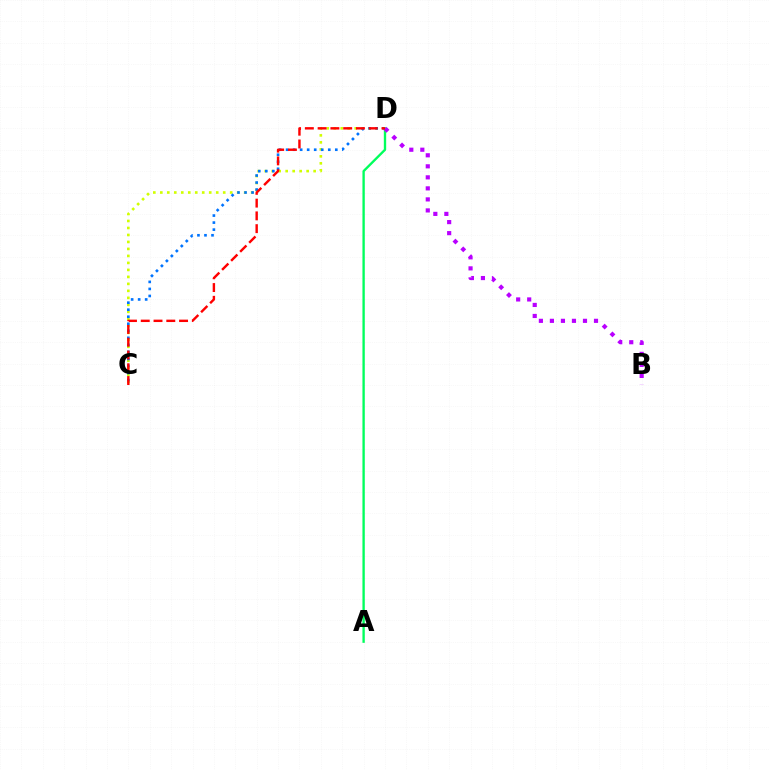{('C', 'D'): [{'color': '#d1ff00', 'line_style': 'dotted', 'thickness': 1.9}, {'color': '#0074ff', 'line_style': 'dotted', 'thickness': 1.91}, {'color': '#ff0000', 'line_style': 'dashed', 'thickness': 1.73}], ('A', 'D'): [{'color': '#00ff5c', 'line_style': 'solid', 'thickness': 1.69}], ('B', 'D'): [{'color': '#b900ff', 'line_style': 'dotted', 'thickness': 3.0}]}